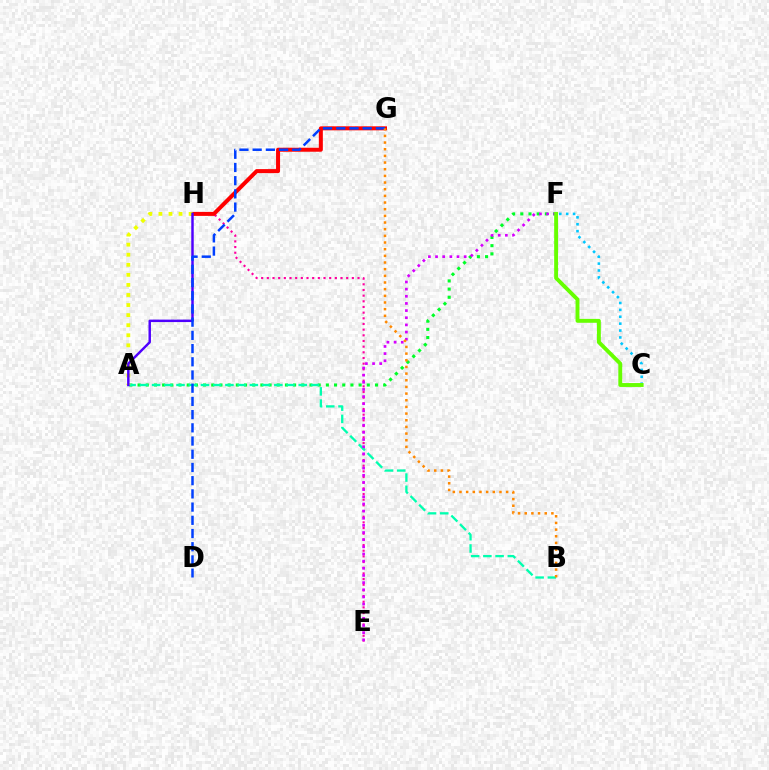{('E', 'H'): [{'color': '#ff00a0', 'line_style': 'dotted', 'thickness': 1.54}], ('G', 'H'): [{'color': '#ff0000', 'line_style': 'solid', 'thickness': 2.89}], ('A', 'F'): [{'color': '#00ff27', 'line_style': 'dotted', 'thickness': 2.22}], ('A', 'B'): [{'color': '#00ffaf', 'line_style': 'dashed', 'thickness': 1.66}], ('C', 'F'): [{'color': '#00c7ff', 'line_style': 'dotted', 'thickness': 1.87}, {'color': '#66ff00', 'line_style': 'solid', 'thickness': 2.81}], ('A', 'H'): [{'color': '#eeff00', 'line_style': 'dotted', 'thickness': 2.73}, {'color': '#4f00ff', 'line_style': 'solid', 'thickness': 1.77}], ('E', 'F'): [{'color': '#d600ff', 'line_style': 'dotted', 'thickness': 1.94}], ('D', 'G'): [{'color': '#003fff', 'line_style': 'dashed', 'thickness': 1.79}], ('B', 'G'): [{'color': '#ff8800', 'line_style': 'dotted', 'thickness': 1.81}]}